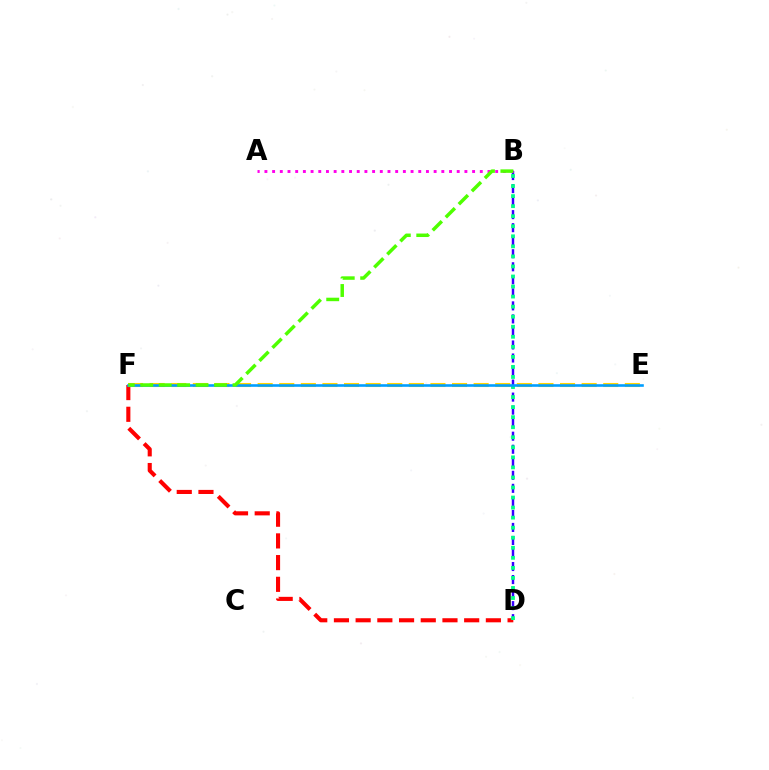{('D', 'F'): [{'color': '#ff0000', 'line_style': 'dashed', 'thickness': 2.95}], ('B', 'D'): [{'color': '#3700ff', 'line_style': 'dashed', 'thickness': 1.77}, {'color': '#00ff86', 'line_style': 'dotted', 'thickness': 2.73}], ('A', 'B'): [{'color': '#ff00ed', 'line_style': 'dotted', 'thickness': 2.09}], ('E', 'F'): [{'color': '#ffd500', 'line_style': 'dashed', 'thickness': 2.93}, {'color': '#009eff', 'line_style': 'solid', 'thickness': 1.88}], ('B', 'F'): [{'color': '#4fff00', 'line_style': 'dashed', 'thickness': 2.51}]}